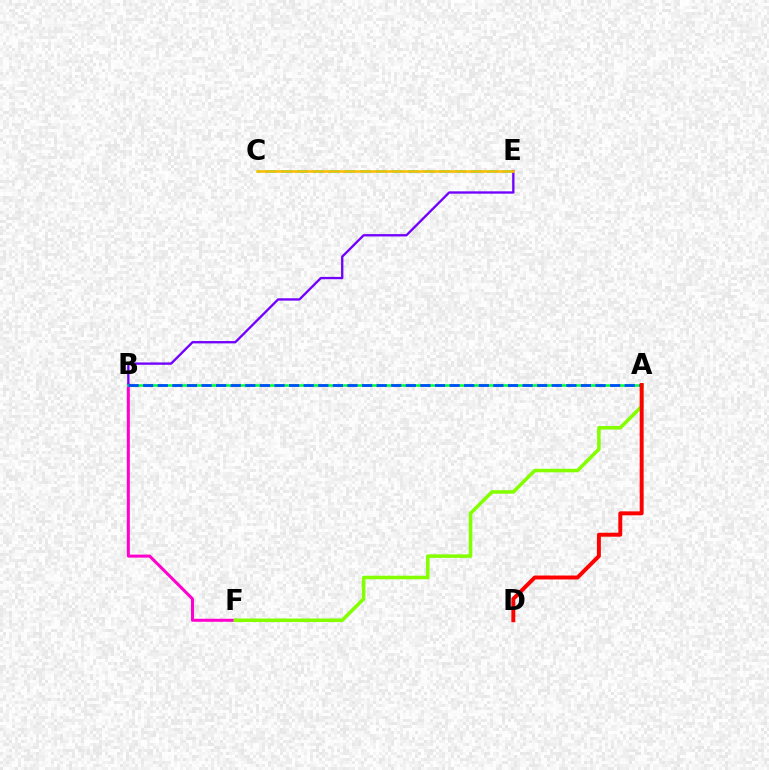{('C', 'E'): [{'color': '#00fff6', 'line_style': 'dashed', 'thickness': 2.15}, {'color': '#ffbd00', 'line_style': 'solid', 'thickness': 1.86}], ('B', 'F'): [{'color': '#ff00cf', 'line_style': 'solid', 'thickness': 2.17}], ('B', 'E'): [{'color': '#7200ff', 'line_style': 'solid', 'thickness': 1.67}], ('A', 'B'): [{'color': '#00ff39', 'line_style': 'solid', 'thickness': 1.82}, {'color': '#004bff', 'line_style': 'dashed', 'thickness': 1.98}], ('A', 'F'): [{'color': '#84ff00', 'line_style': 'solid', 'thickness': 2.55}], ('A', 'D'): [{'color': '#ff0000', 'line_style': 'solid', 'thickness': 2.84}]}